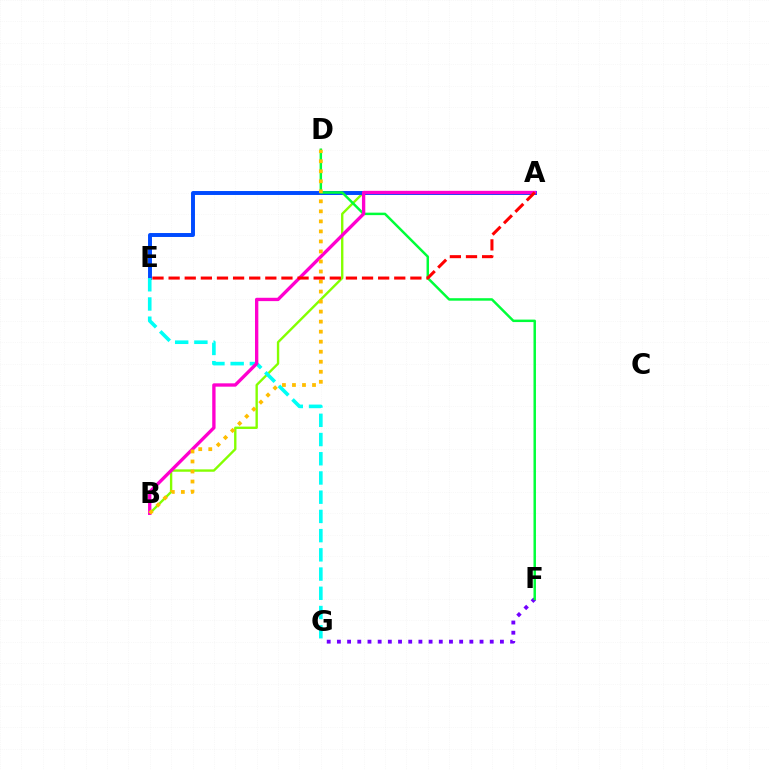{('F', 'G'): [{'color': '#7200ff', 'line_style': 'dotted', 'thickness': 2.77}], ('A', 'B'): [{'color': '#84ff00', 'line_style': 'solid', 'thickness': 1.71}, {'color': '#ff00cf', 'line_style': 'solid', 'thickness': 2.4}], ('A', 'E'): [{'color': '#004bff', 'line_style': 'solid', 'thickness': 2.83}, {'color': '#ff0000', 'line_style': 'dashed', 'thickness': 2.19}], ('D', 'F'): [{'color': '#00ff39', 'line_style': 'solid', 'thickness': 1.78}], ('E', 'G'): [{'color': '#00fff6', 'line_style': 'dashed', 'thickness': 2.61}], ('B', 'D'): [{'color': '#ffbd00', 'line_style': 'dotted', 'thickness': 2.72}]}